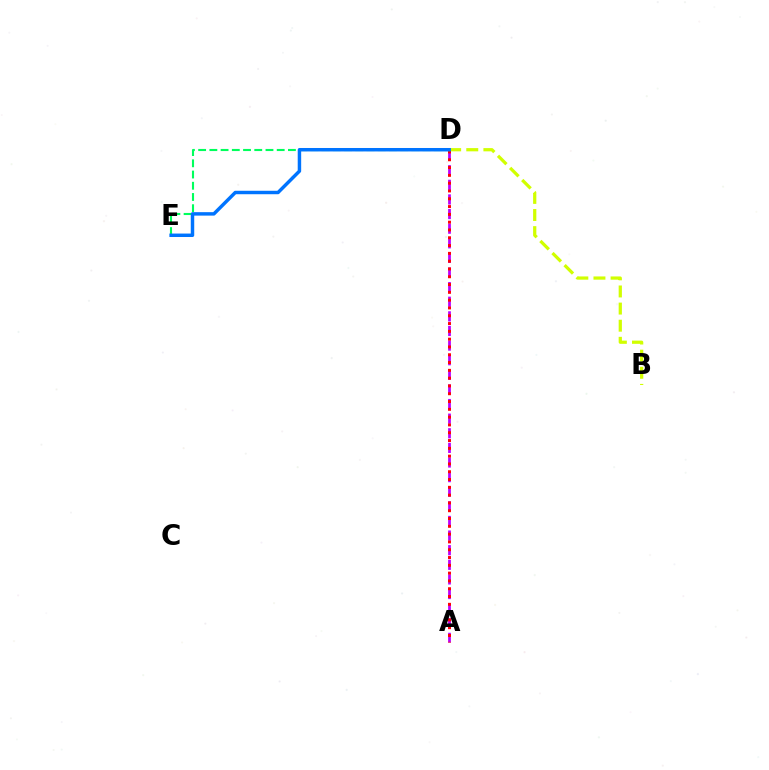{('A', 'D'): [{'color': '#b900ff', 'line_style': 'dashed', 'thickness': 1.99}, {'color': '#ff0000', 'line_style': 'dotted', 'thickness': 2.12}], ('D', 'E'): [{'color': '#00ff5c', 'line_style': 'dashed', 'thickness': 1.52}, {'color': '#0074ff', 'line_style': 'solid', 'thickness': 2.49}], ('B', 'D'): [{'color': '#d1ff00', 'line_style': 'dashed', 'thickness': 2.33}]}